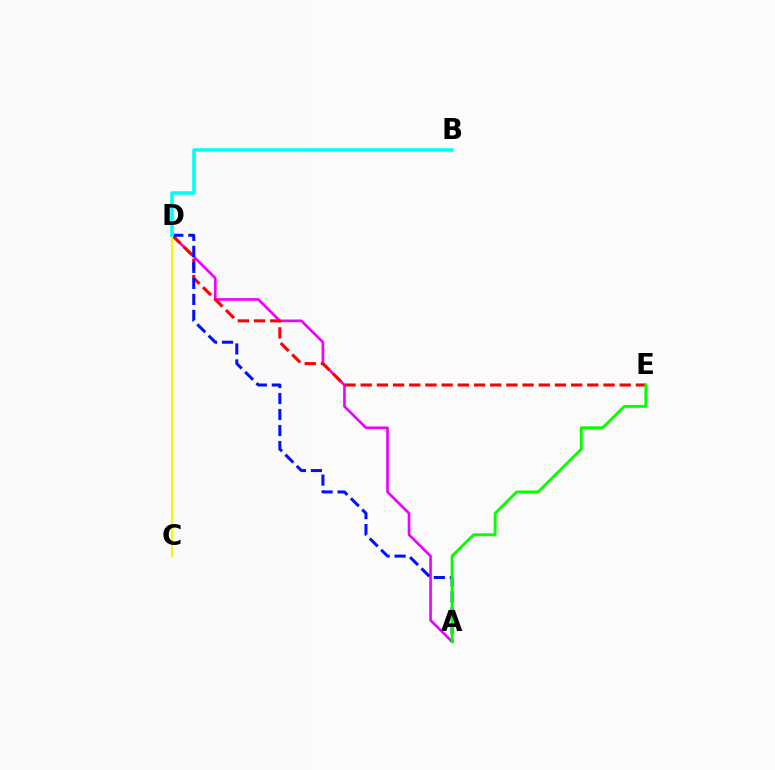{('A', 'D'): [{'color': '#ee00ff', 'line_style': 'solid', 'thickness': 1.91}, {'color': '#0010ff', 'line_style': 'dashed', 'thickness': 2.17}], ('D', 'E'): [{'color': '#ff0000', 'line_style': 'dashed', 'thickness': 2.2}], ('C', 'D'): [{'color': '#fcf500', 'line_style': 'solid', 'thickness': 1.53}], ('A', 'E'): [{'color': '#08ff00', 'line_style': 'solid', 'thickness': 2.08}], ('B', 'D'): [{'color': '#00fff6', 'line_style': 'solid', 'thickness': 2.56}]}